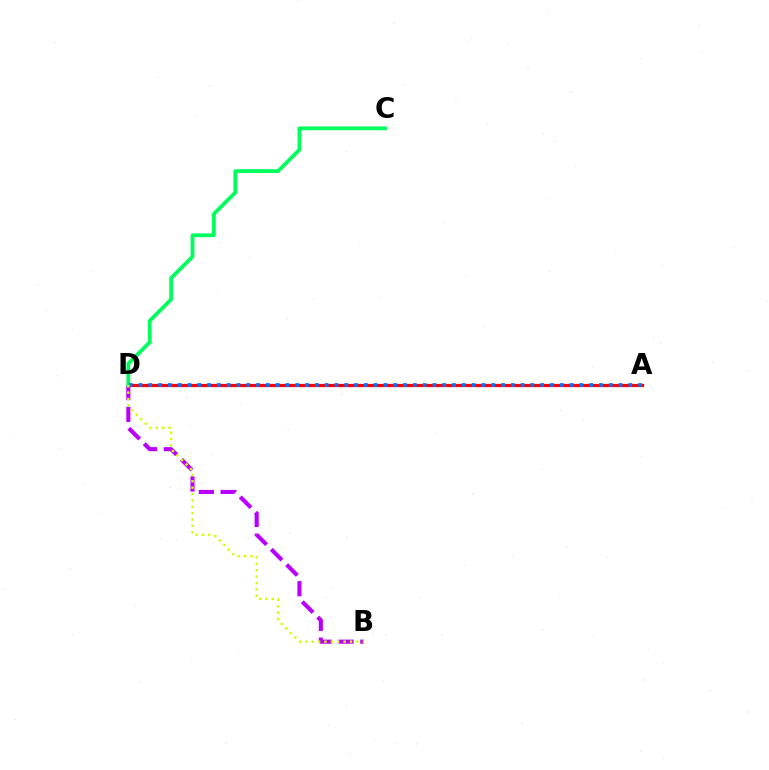{('B', 'D'): [{'color': '#b900ff', 'line_style': 'dashed', 'thickness': 2.96}, {'color': '#d1ff00', 'line_style': 'dotted', 'thickness': 1.74}], ('A', 'D'): [{'color': '#ff0000', 'line_style': 'solid', 'thickness': 2.33}, {'color': '#0074ff', 'line_style': 'dotted', 'thickness': 2.66}], ('C', 'D'): [{'color': '#00ff5c', 'line_style': 'solid', 'thickness': 2.73}]}